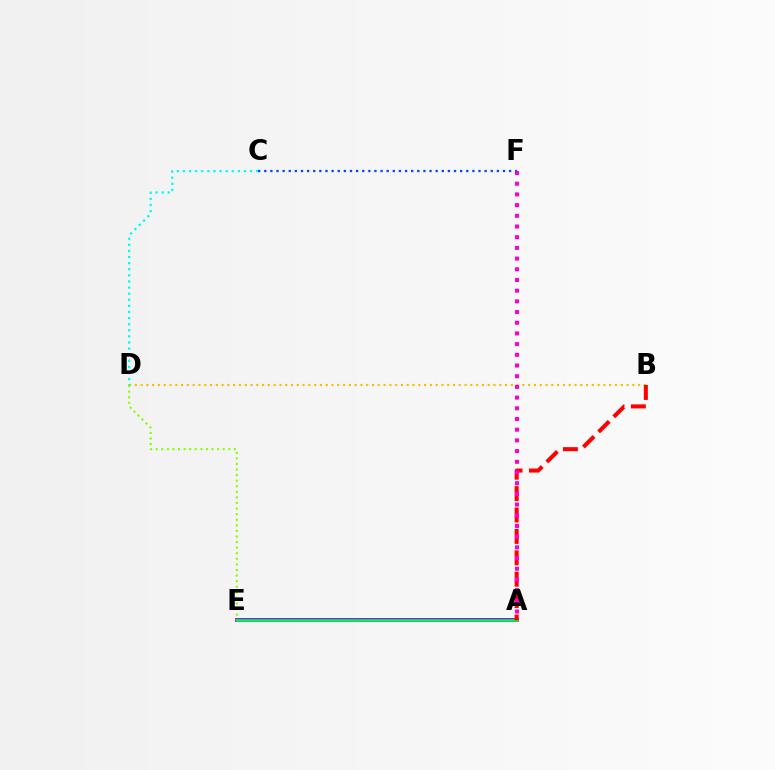{('B', 'D'): [{'color': '#ffbd00', 'line_style': 'dotted', 'thickness': 1.57}], ('A', 'E'): [{'color': '#7200ff', 'line_style': 'solid', 'thickness': 2.69}, {'color': '#00ff39', 'line_style': 'solid', 'thickness': 1.83}], ('D', 'E'): [{'color': '#84ff00', 'line_style': 'dotted', 'thickness': 1.52}], ('C', 'D'): [{'color': '#00fff6', 'line_style': 'dotted', 'thickness': 1.66}], ('A', 'B'): [{'color': '#ff0000', 'line_style': 'dashed', 'thickness': 2.91}], ('A', 'F'): [{'color': '#ff00cf', 'line_style': 'dotted', 'thickness': 2.91}], ('C', 'F'): [{'color': '#004bff', 'line_style': 'dotted', 'thickness': 1.66}]}